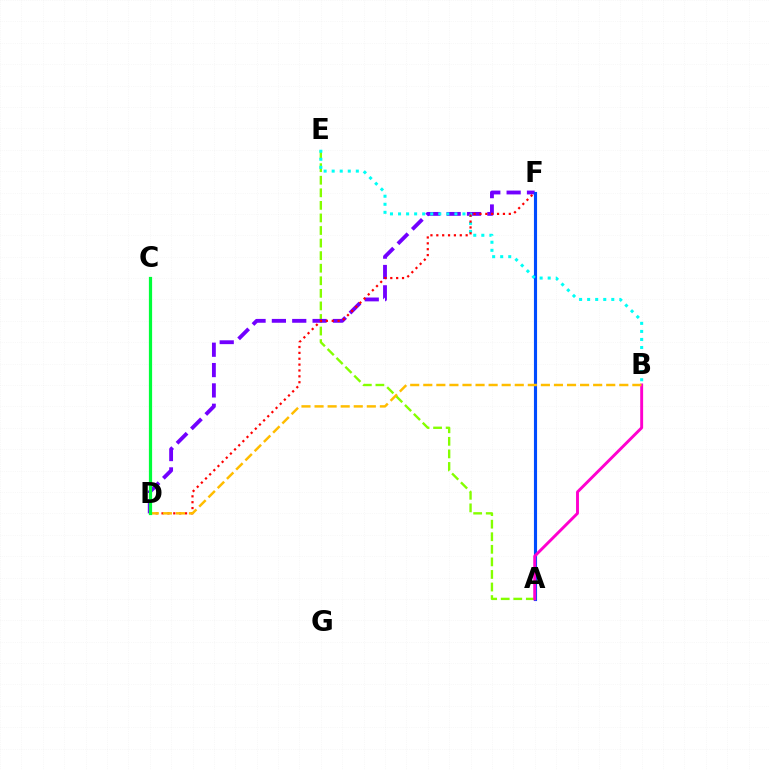{('A', 'E'): [{'color': '#84ff00', 'line_style': 'dashed', 'thickness': 1.71}], ('D', 'F'): [{'color': '#7200ff', 'line_style': 'dashed', 'thickness': 2.76}, {'color': '#ff0000', 'line_style': 'dotted', 'thickness': 1.59}], ('A', 'F'): [{'color': '#004bff', 'line_style': 'solid', 'thickness': 2.25}], ('B', 'E'): [{'color': '#00fff6', 'line_style': 'dotted', 'thickness': 2.19}], ('A', 'B'): [{'color': '#ff00cf', 'line_style': 'solid', 'thickness': 2.1}], ('B', 'D'): [{'color': '#ffbd00', 'line_style': 'dashed', 'thickness': 1.78}], ('C', 'D'): [{'color': '#00ff39', 'line_style': 'solid', 'thickness': 2.32}]}